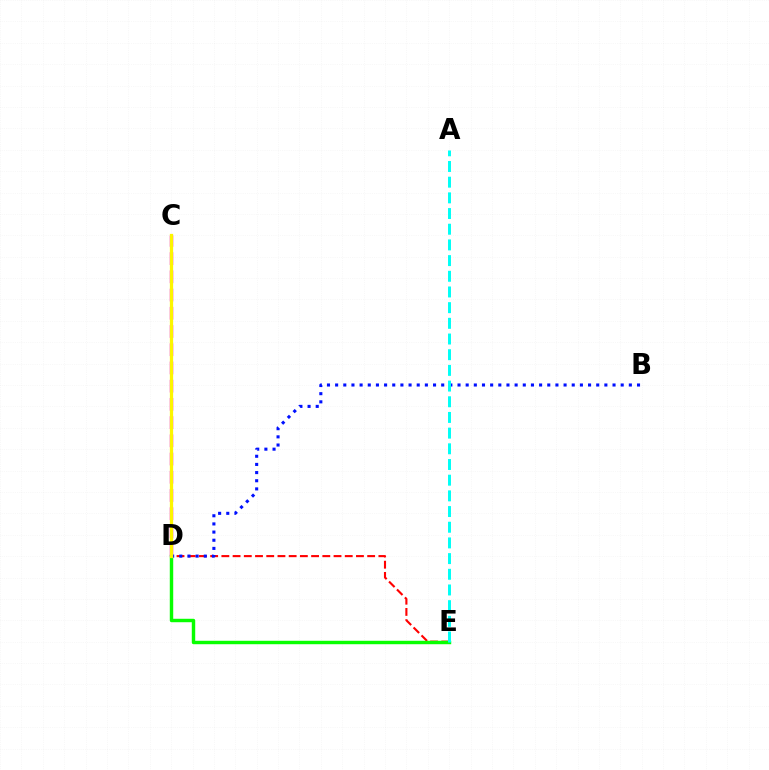{('D', 'E'): [{'color': '#ff0000', 'line_style': 'dashed', 'thickness': 1.52}, {'color': '#08ff00', 'line_style': 'solid', 'thickness': 2.47}], ('C', 'D'): [{'color': '#ee00ff', 'line_style': 'dashed', 'thickness': 2.48}, {'color': '#fcf500', 'line_style': 'solid', 'thickness': 2.35}], ('B', 'D'): [{'color': '#0010ff', 'line_style': 'dotted', 'thickness': 2.22}], ('A', 'E'): [{'color': '#00fff6', 'line_style': 'dashed', 'thickness': 2.13}]}